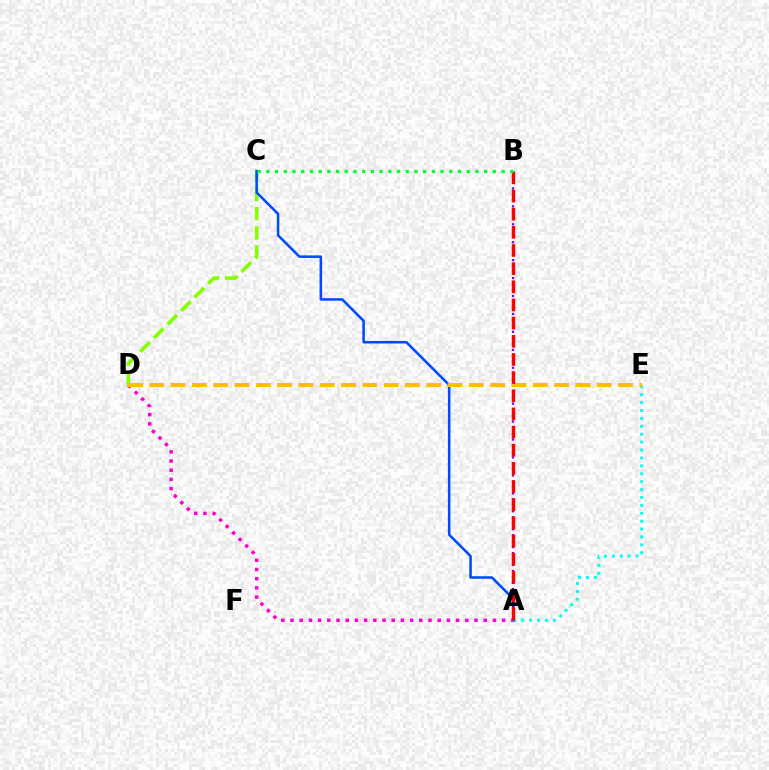{('A', 'E'): [{'color': '#00fff6', 'line_style': 'dotted', 'thickness': 2.15}], ('C', 'D'): [{'color': '#84ff00', 'line_style': 'dashed', 'thickness': 2.61}], ('A', 'C'): [{'color': '#004bff', 'line_style': 'solid', 'thickness': 1.83}], ('A', 'D'): [{'color': '#ff00cf', 'line_style': 'dotted', 'thickness': 2.5}], ('A', 'B'): [{'color': '#7200ff', 'line_style': 'dotted', 'thickness': 1.62}, {'color': '#ff0000', 'line_style': 'dashed', 'thickness': 2.47}], ('D', 'E'): [{'color': '#ffbd00', 'line_style': 'dashed', 'thickness': 2.89}], ('B', 'C'): [{'color': '#00ff39', 'line_style': 'dotted', 'thickness': 2.37}]}